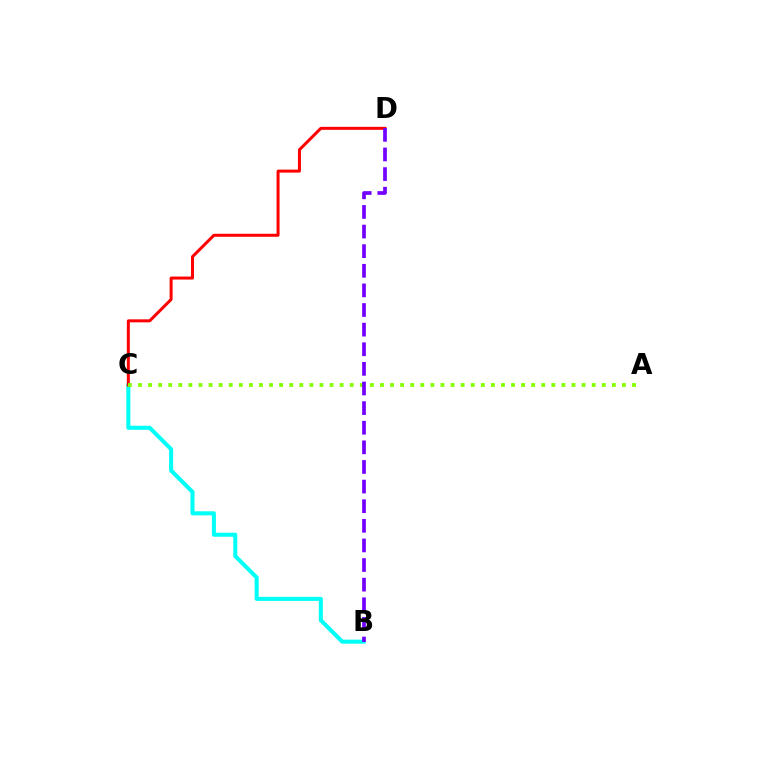{('B', 'C'): [{'color': '#00fff6', 'line_style': 'solid', 'thickness': 2.91}], ('C', 'D'): [{'color': '#ff0000', 'line_style': 'solid', 'thickness': 2.16}], ('A', 'C'): [{'color': '#84ff00', 'line_style': 'dotted', 'thickness': 2.74}], ('B', 'D'): [{'color': '#7200ff', 'line_style': 'dashed', 'thickness': 2.66}]}